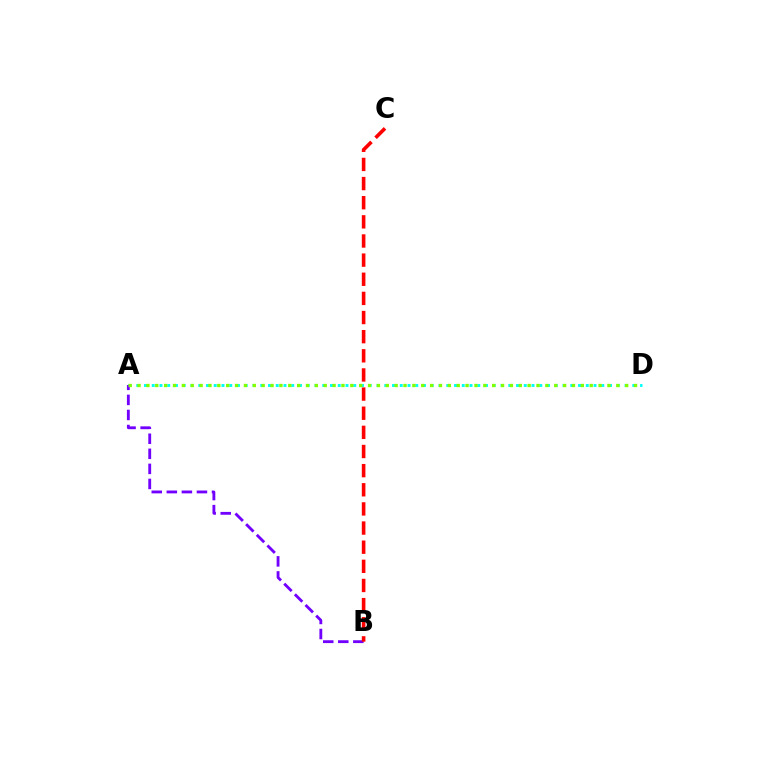{('A', 'D'): [{'color': '#00fff6', 'line_style': 'dotted', 'thickness': 2.11}, {'color': '#84ff00', 'line_style': 'dotted', 'thickness': 2.41}], ('A', 'B'): [{'color': '#7200ff', 'line_style': 'dashed', 'thickness': 2.05}], ('B', 'C'): [{'color': '#ff0000', 'line_style': 'dashed', 'thickness': 2.6}]}